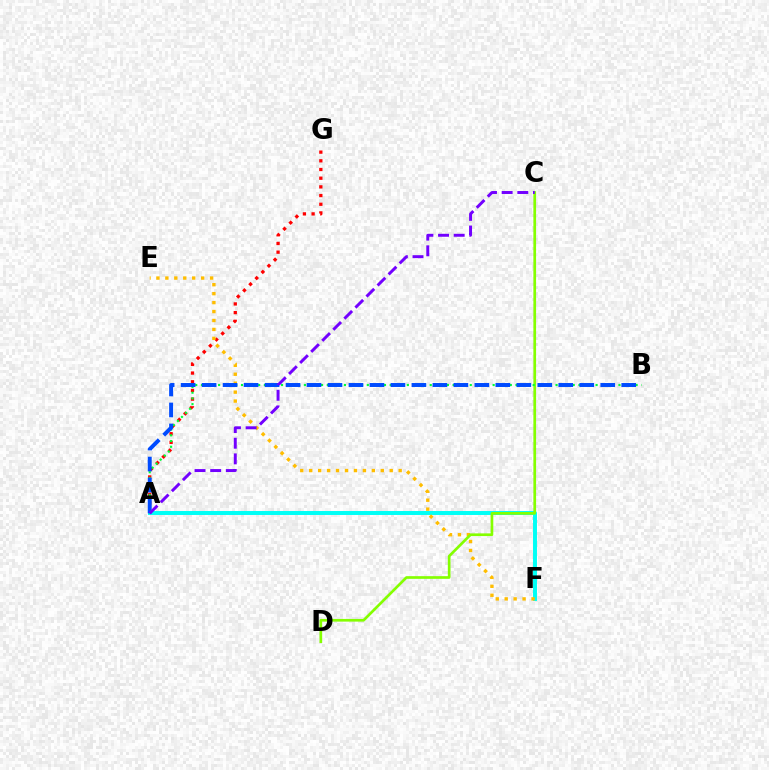{('A', 'G'): [{'color': '#ff0000', 'line_style': 'dotted', 'thickness': 2.36}], ('C', 'F'): [{'color': '#ff00cf', 'line_style': 'dotted', 'thickness': 1.5}], ('A', 'F'): [{'color': '#00fff6', 'line_style': 'solid', 'thickness': 2.85}], ('E', 'F'): [{'color': '#ffbd00', 'line_style': 'dotted', 'thickness': 2.43}], ('C', 'D'): [{'color': '#84ff00', 'line_style': 'solid', 'thickness': 1.93}], ('A', 'B'): [{'color': '#00ff39', 'line_style': 'dotted', 'thickness': 1.55}, {'color': '#004bff', 'line_style': 'dashed', 'thickness': 2.85}], ('A', 'C'): [{'color': '#7200ff', 'line_style': 'dashed', 'thickness': 2.13}]}